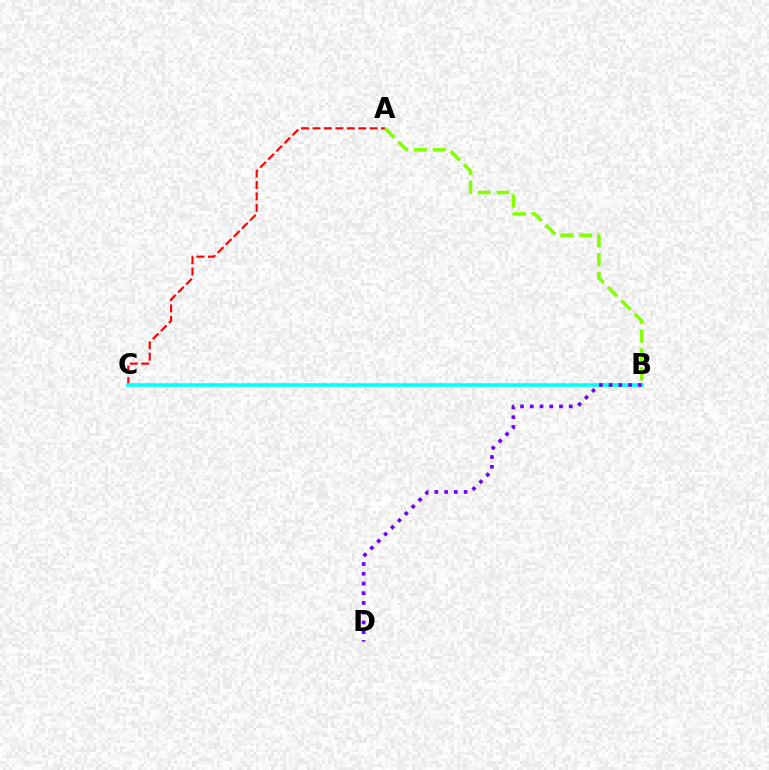{('A', 'C'): [{'color': '#ff0000', 'line_style': 'dashed', 'thickness': 1.55}], ('B', 'C'): [{'color': '#00fff6', 'line_style': 'solid', 'thickness': 2.56}], ('B', 'D'): [{'color': '#7200ff', 'line_style': 'dotted', 'thickness': 2.65}], ('A', 'B'): [{'color': '#84ff00', 'line_style': 'dashed', 'thickness': 2.56}]}